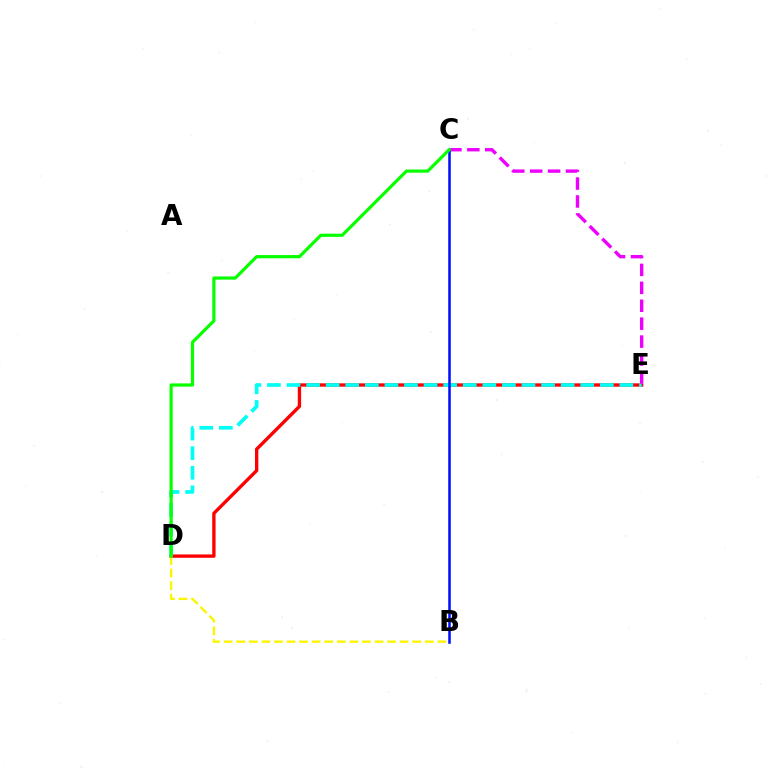{('D', 'E'): [{'color': '#ff0000', 'line_style': 'solid', 'thickness': 2.41}, {'color': '#00fff6', 'line_style': 'dashed', 'thickness': 2.66}], ('C', 'E'): [{'color': '#ee00ff', 'line_style': 'dashed', 'thickness': 2.43}], ('B', 'C'): [{'color': '#0010ff', 'line_style': 'solid', 'thickness': 1.83}], ('B', 'D'): [{'color': '#fcf500', 'line_style': 'dashed', 'thickness': 1.71}], ('C', 'D'): [{'color': '#08ff00', 'line_style': 'solid', 'thickness': 2.3}]}